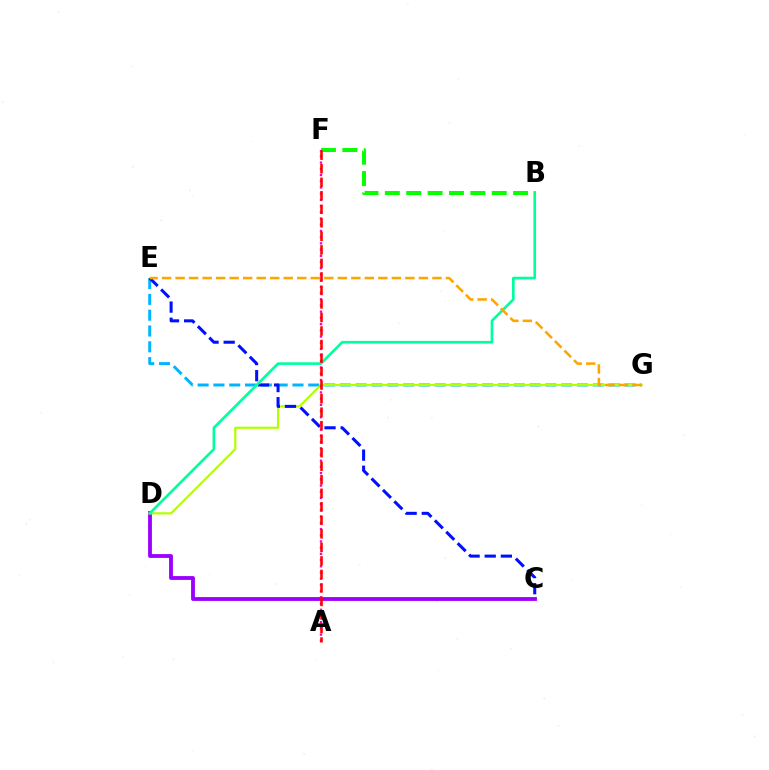{('E', 'G'): [{'color': '#00b5ff', 'line_style': 'dashed', 'thickness': 2.15}, {'color': '#ffa500', 'line_style': 'dashed', 'thickness': 1.84}], ('C', 'D'): [{'color': '#9b00ff', 'line_style': 'solid', 'thickness': 2.76}], ('D', 'G'): [{'color': '#b3ff00', 'line_style': 'solid', 'thickness': 1.59}], ('C', 'E'): [{'color': '#0010ff', 'line_style': 'dashed', 'thickness': 2.19}], ('B', 'D'): [{'color': '#00ff9d', 'line_style': 'solid', 'thickness': 1.92}], ('B', 'F'): [{'color': '#08ff00', 'line_style': 'dashed', 'thickness': 2.9}], ('A', 'F'): [{'color': '#ff00bd', 'line_style': 'dotted', 'thickness': 1.69}, {'color': '#ff0000', 'line_style': 'dashed', 'thickness': 1.84}]}